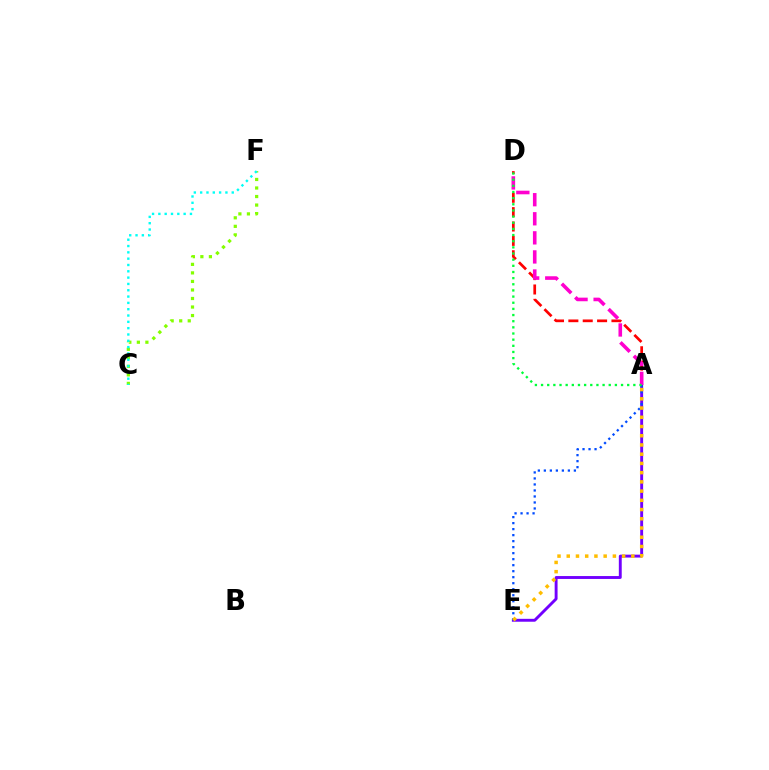{('A', 'E'): [{'color': '#7200ff', 'line_style': 'solid', 'thickness': 2.09}, {'color': '#004bff', 'line_style': 'dotted', 'thickness': 1.63}, {'color': '#ffbd00', 'line_style': 'dotted', 'thickness': 2.51}], ('A', 'D'): [{'color': '#ff0000', 'line_style': 'dashed', 'thickness': 1.95}, {'color': '#ff00cf', 'line_style': 'dashed', 'thickness': 2.59}, {'color': '#00ff39', 'line_style': 'dotted', 'thickness': 1.67}], ('C', 'F'): [{'color': '#84ff00', 'line_style': 'dotted', 'thickness': 2.32}, {'color': '#00fff6', 'line_style': 'dotted', 'thickness': 1.72}]}